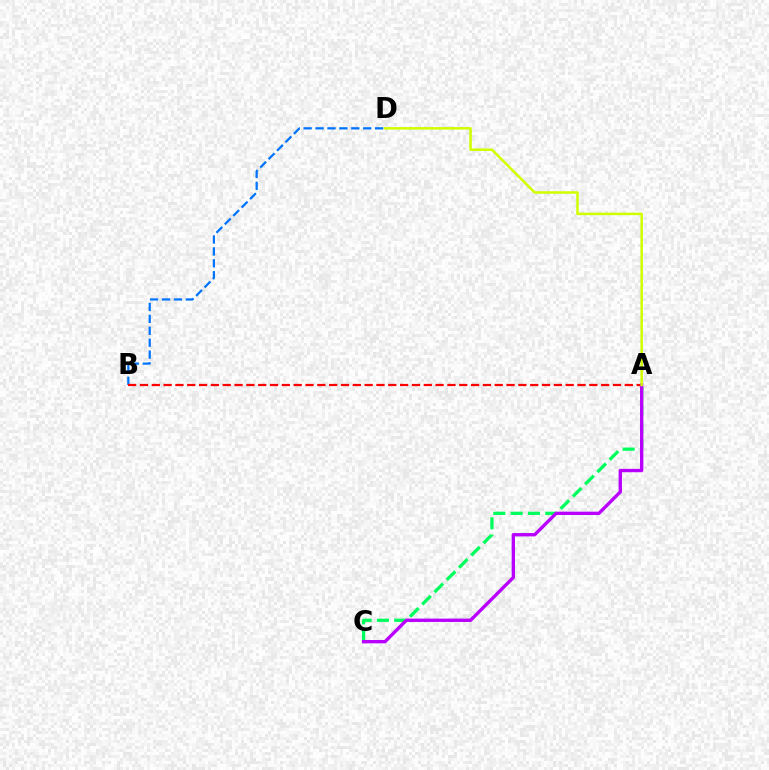{('B', 'D'): [{'color': '#0074ff', 'line_style': 'dashed', 'thickness': 1.62}], ('A', 'C'): [{'color': '#00ff5c', 'line_style': 'dashed', 'thickness': 2.35}, {'color': '#b900ff', 'line_style': 'solid', 'thickness': 2.41}], ('A', 'B'): [{'color': '#ff0000', 'line_style': 'dashed', 'thickness': 1.61}], ('A', 'D'): [{'color': '#d1ff00', 'line_style': 'solid', 'thickness': 1.82}]}